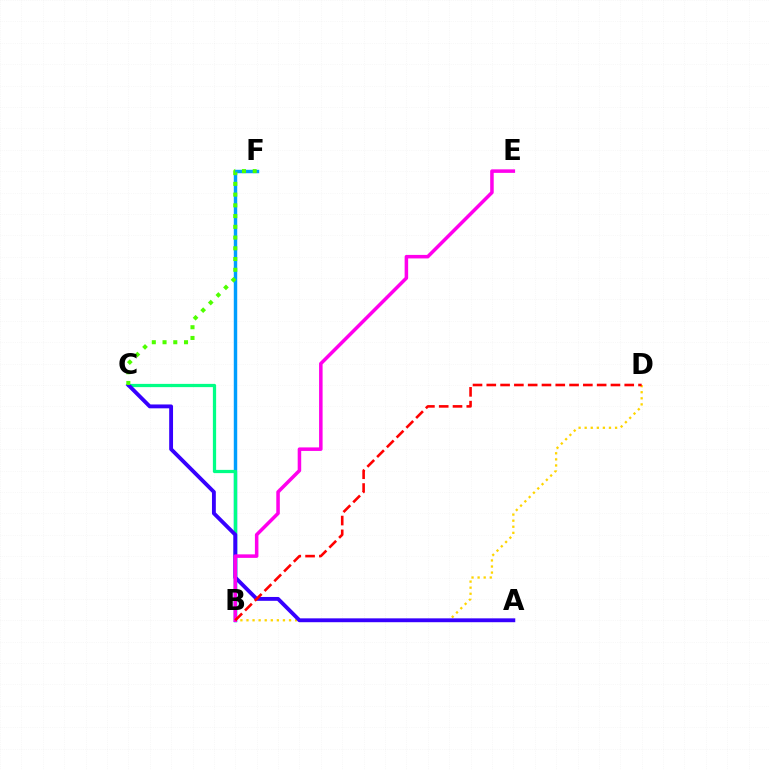{('B', 'F'): [{'color': '#009eff', 'line_style': 'solid', 'thickness': 2.47}], ('B', 'D'): [{'color': '#ffd500', 'line_style': 'dotted', 'thickness': 1.65}, {'color': '#ff0000', 'line_style': 'dashed', 'thickness': 1.87}], ('B', 'C'): [{'color': '#00ff86', 'line_style': 'solid', 'thickness': 2.34}], ('A', 'C'): [{'color': '#3700ff', 'line_style': 'solid', 'thickness': 2.78}], ('B', 'E'): [{'color': '#ff00ed', 'line_style': 'solid', 'thickness': 2.54}], ('C', 'F'): [{'color': '#4fff00', 'line_style': 'dotted', 'thickness': 2.92}]}